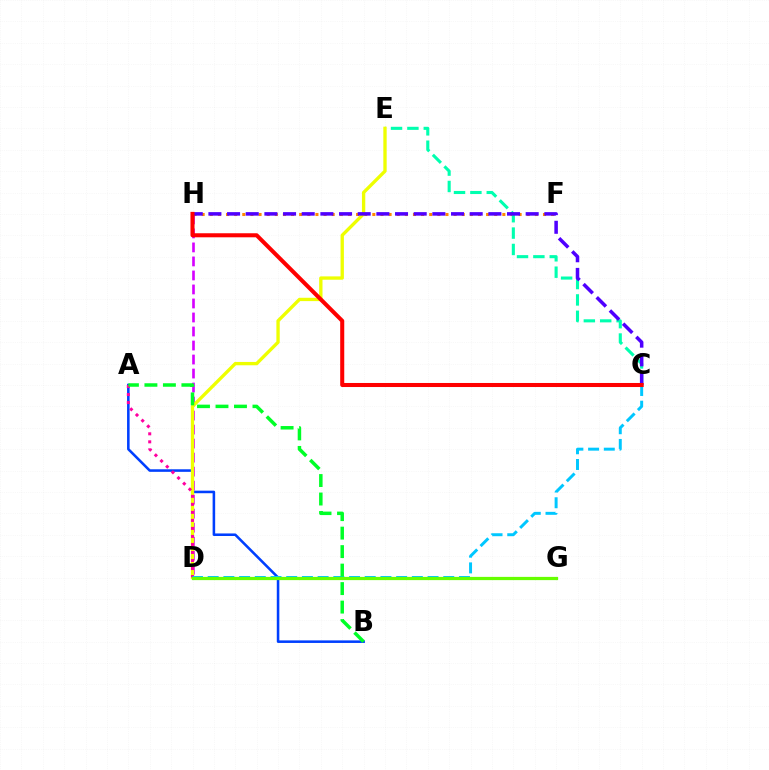{('F', 'H'): [{'color': '#ff8800', 'line_style': 'dotted', 'thickness': 2.21}], ('D', 'H'): [{'color': '#d600ff', 'line_style': 'dashed', 'thickness': 1.9}], ('A', 'B'): [{'color': '#003fff', 'line_style': 'solid', 'thickness': 1.84}, {'color': '#00ff27', 'line_style': 'dashed', 'thickness': 2.51}], ('C', 'E'): [{'color': '#00ffaf', 'line_style': 'dashed', 'thickness': 2.22}], ('D', 'E'): [{'color': '#eeff00', 'line_style': 'solid', 'thickness': 2.4}], ('A', 'D'): [{'color': '#ff00a0', 'line_style': 'dotted', 'thickness': 2.18}], ('C', 'D'): [{'color': '#00c7ff', 'line_style': 'dashed', 'thickness': 2.13}], ('D', 'G'): [{'color': '#66ff00', 'line_style': 'solid', 'thickness': 2.33}], ('C', 'H'): [{'color': '#4f00ff', 'line_style': 'dashed', 'thickness': 2.54}, {'color': '#ff0000', 'line_style': 'solid', 'thickness': 2.91}]}